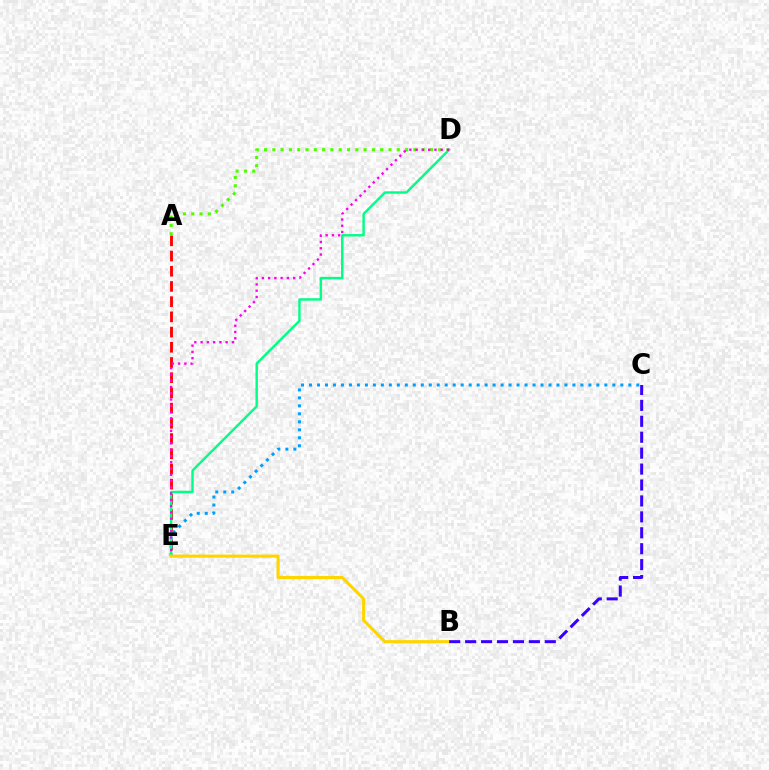{('A', 'E'): [{'color': '#ff0000', 'line_style': 'dashed', 'thickness': 2.07}], ('C', 'E'): [{'color': '#009eff', 'line_style': 'dotted', 'thickness': 2.17}], ('A', 'D'): [{'color': '#4fff00', 'line_style': 'dotted', 'thickness': 2.25}], ('D', 'E'): [{'color': '#00ff86', 'line_style': 'solid', 'thickness': 1.74}, {'color': '#ff00ed', 'line_style': 'dotted', 'thickness': 1.7}], ('B', 'E'): [{'color': '#ffd500', 'line_style': 'solid', 'thickness': 2.23}], ('B', 'C'): [{'color': '#3700ff', 'line_style': 'dashed', 'thickness': 2.16}]}